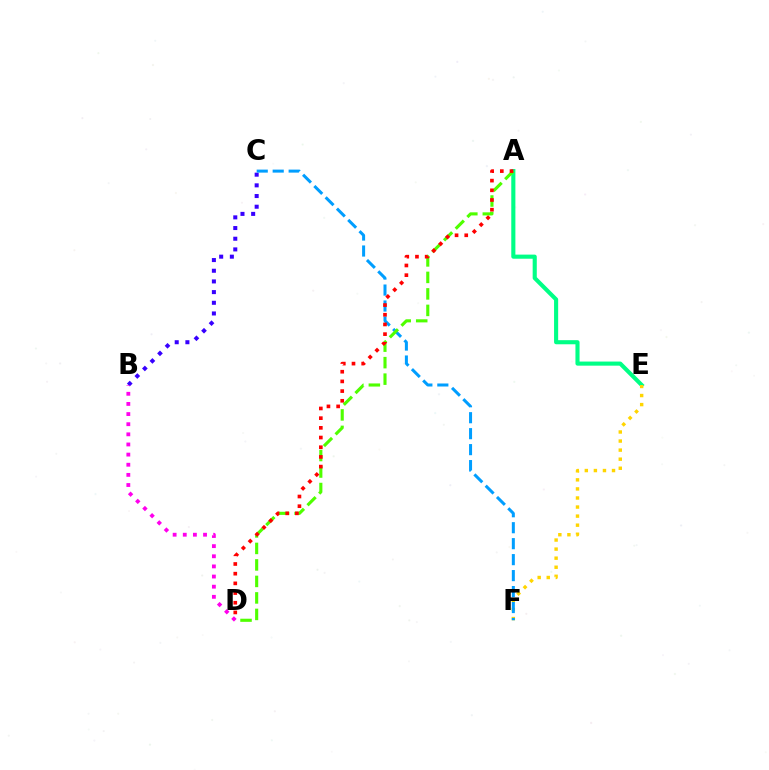{('A', 'E'): [{'color': '#00ff86', 'line_style': 'solid', 'thickness': 2.96}], ('B', 'C'): [{'color': '#3700ff', 'line_style': 'dotted', 'thickness': 2.9}], ('E', 'F'): [{'color': '#ffd500', 'line_style': 'dotted', 'thickness': 2.46}], ('C', 'F'): [{'color': '#009eff', 'line_style': 'dashed', 'thickness': 2.17}], ('A', 'D'): [{'color': '#4fff00', 'line_style': 'dashed', 'thickness': 2.24}, {'color': '#ff0000', 'line_style': 'dotted', 'thickness': 2.63}], ('B', 'D'): [{'color': '#ff00ed', 'line_style': 'dotted', 'thickness': 2.75}]}